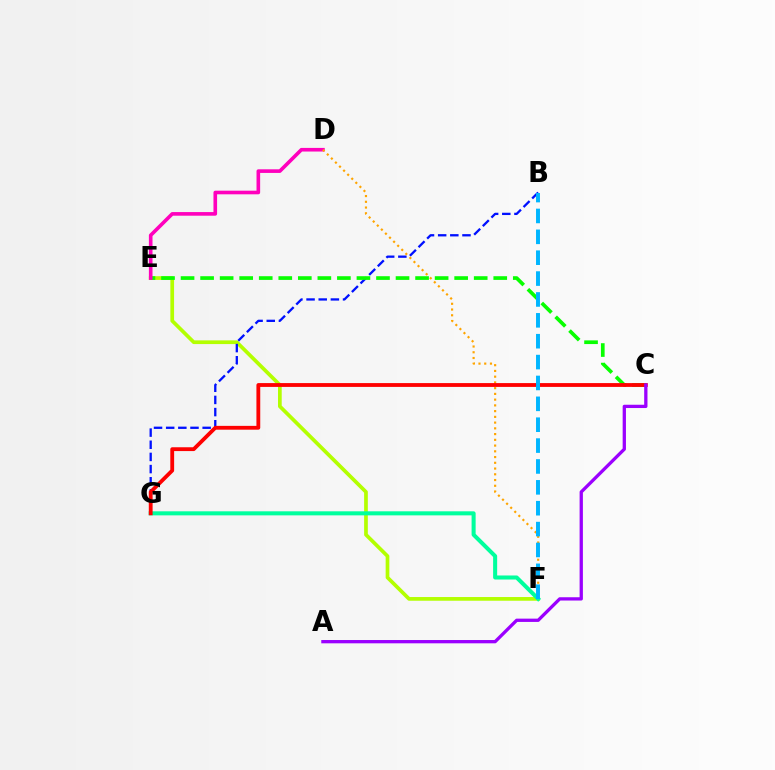{('E', 'F'): [{'color': '#b3ff00', 'line_style': 'solid', 'thickness': 2.66}], ('B', 'G'): [{'color': '#0010ff', 'line_style': 'dashed', 'thickness': 1.65}], ('C', 'E'): [{'color': '#08ff00', 'line_style': 'dashed', 'thickness': 2.65}], ('D', 'E'): [{'color': '#ff00bd', 'line_style': 'solid', 'thickness': 2.61}], ('D', 'F'): [{'color': '#ffa500', 'line_style': 'dotted', 'thickness': 1.56}], ('F', 'G'): [{'color': '#00ff9d', 'line_style': 'solid', 'thickness': 2.91}], ('C', 'G'): [{'color': '#ff0000', 'line_style': 'solid', 'thickness': 2.75}], ('A', 'C'): [{'color': '#9b00ff', 'line_style': 'solid', 'thickness': 2.37}], ('B', 'F'): [{'color': '#00b5ff', 'line_style': 'dashed', 'thickness': 2.84}]}